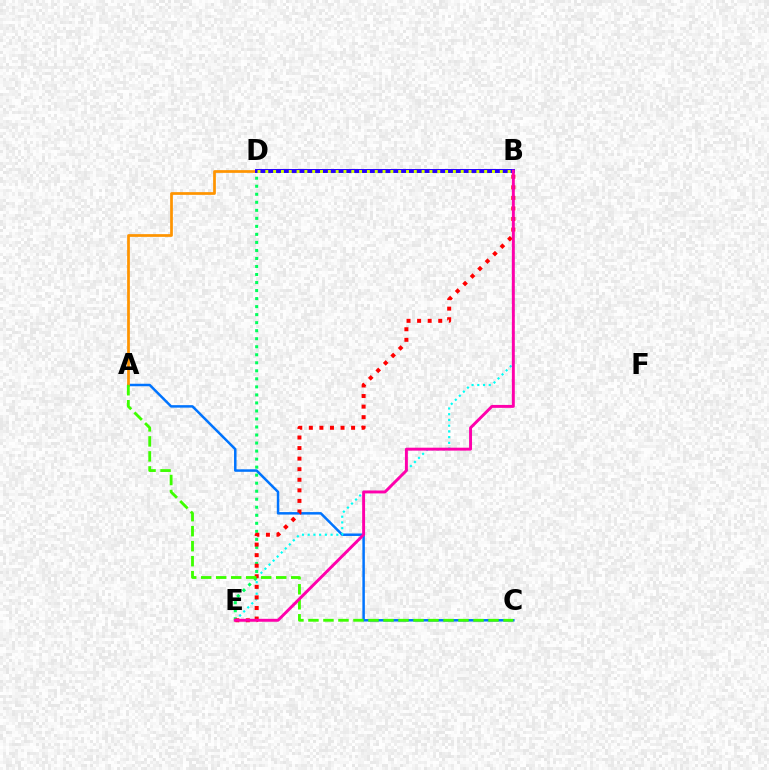{('D', 'E'): [{'color': '#00ff5c', 'line_style': 'dotted', 'thickness': 2.18}], ('B', 'D'): [{'color': '#b900ff', 'line_style': 'dashed', 'thickness': 1.69}, {'color': '#2500ff', 'line_style': 'solid', 'thickness': 2.84}, {'color': '#d1ff00', 'line_style': 'dotted', 'thickness': 2.12}], ('A', 'C'): [{'color': '#0074ff', 'line_style': 'solid', 'thickness': 1.79}, {'color': '#3dff00', 'line_style': 'dashed', 'thickness': 2.04}], ('B', 'E'): [{'color': '#00fff6', 'line_style': 'dotted', 'thickness': 1.56}, {'color': '#ff0000', 'line_style': 'dotted', 'thickness': 2.87}, {'color': '#ff00ac', 'line_style': 'solid', 'thickness': 2.11}], ('A', 'D'): [{'color': '#ff9400', 'line_style': 'solid', 'thickness': 1.96}]}